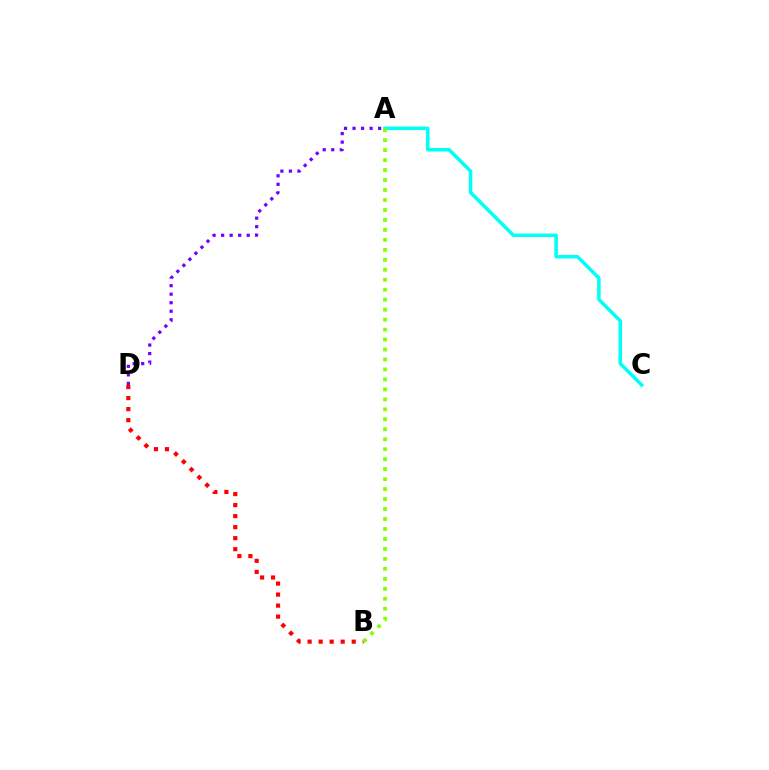{('A', 'C'): [{'color': '#00fff6', 'line_style': 'solid', 'thickness': 2.53}], ('A', 'D'): [{'color': '#7200ff', 'line_style': 'dotted', 'thickness': 2.32}], ('B', 'D'): [{'color': '#ff0000', 'line_style': 'dotted', 'thickness': 2.99}], ('A', 'B'): [{'color': '#84ff00', 'line_style': 'dotted', 'thickness': 2.71}]}